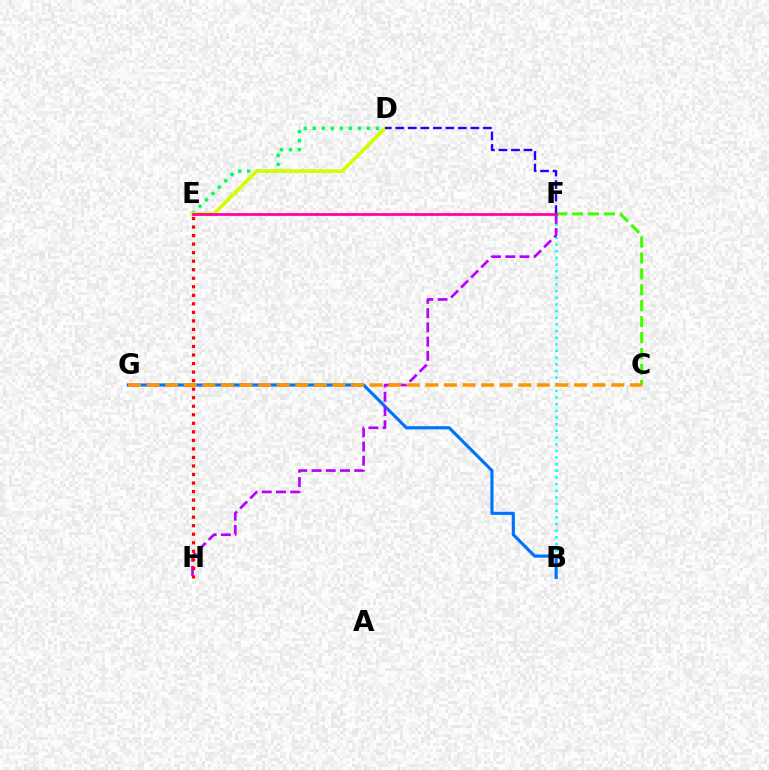{('B', 'F'): [{'color': '#00fff6', 'line_style': 'dotted', 'thickness': 1.81}], ('C', 'F'): [{'color': '#3dff00', 'line_style': 'dashed', 'thickness': 2.16}], ('D', 'E'): [{'color': '#00ff5c', 'line_style': 'dotted', 'thickness': 2.45}, {'color': '#d1ff00', 'line_style': 'solid', 'thickness': 2.62}], ('B', 'G'): [{'color': '#0074ff', 'line_style': 'solid', 'thickness': 2.27}], ('F', 'H'): [{'color': '#b900ff', 'line_style': 'dashed', 'thickness': 1.93}], ('D', 'F'): [{'color': '#2500ff', 'line_style': 'dashed', 'thickness': 1.7}], ('E', 'H'): [{'color': '#ff0000', 'line_style': 'dotted', 'thickness': 2.32}], ('C', 'G'): [{'color': '#ff9400', 'line_style': 'dashed', 'thickness': 2.52}], ('E', 'F'): [{'color': '#ff00ac', 'line_style': 'solid', 'thickness': 1.98}]}